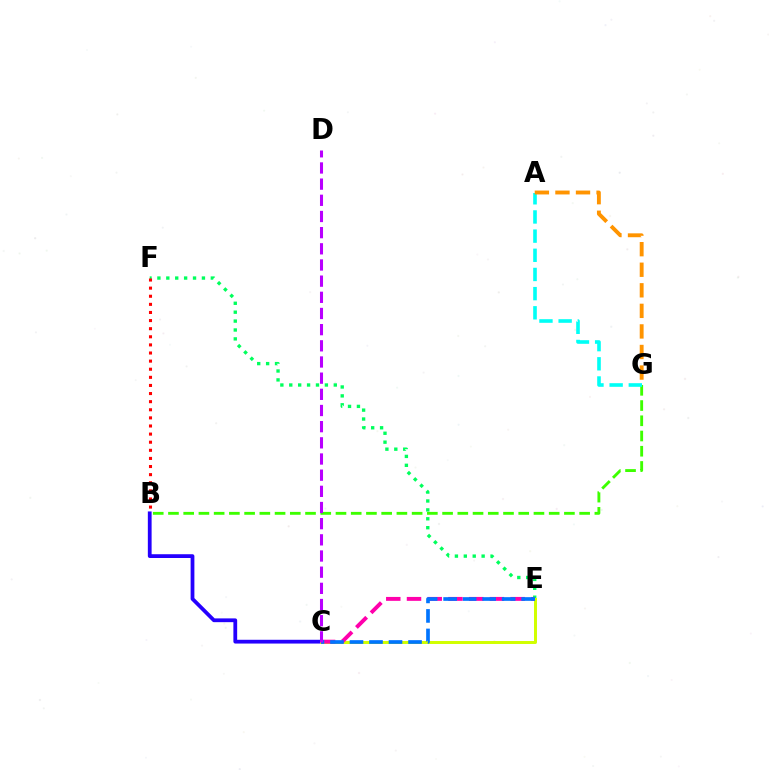{('E', 'F'): [{'color': '#00ff5c', 'line_style': 'dotted', 'thickness': 2.42}], ('B', 'C'): [{'color': '#2500ff', 'line_style': 'solid', 'thickness': 2.72}], ('B', 'F'): [{'color': '#ff0000', 'line_style': 'dotted', 'thickness': 2.2}], ('C', 'E'): [{'color': '#d1ff00', 'line_style': 'solid', 'thickness': 2.15}, {'color': '#ff00ac', 'line_style': 'dashed', 'thickness': 2.82}, {'color': '#0074ff', 'line_style': 'dashed', 'thickness': 2.65}], ('B', 'G'): [{'color': '#3dff00', 'line_style': 'dashed', 'thickness': 2.07}], ('A', 'G'): [{'color': '#00fff6', 'line_style': 'dashed', 'thickness': 2.6}, {'color': '#ff9400', 'line_style': 'dashed', 'thickness': 2.79}], ('C', 'D'): [{'color': '#b900ff', 'line_style': 'dashed', 'thickness': 2.2}]}